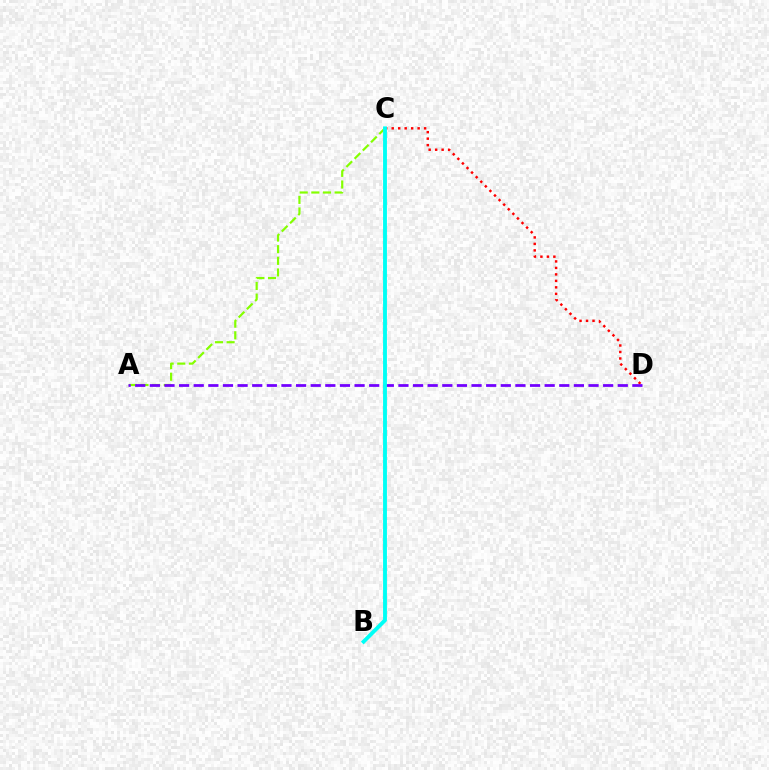{('A', 'C'): [{'color': '#84ff00', 'line_style': 'dashed', 'thickness': 1.58}], ('C', 'D'): [{'color': '#ff0000', 'line_style': 'dotted', 'thickness': 1.76}], ('A', 'D'): [{'color': '#7200ff', 'line_style': 'dashed', 'thickness': 1.99}], ('B', 'C'): [{'color': '#00fff6', 'line_style': 'solid', 'thickness': 2.78}]}